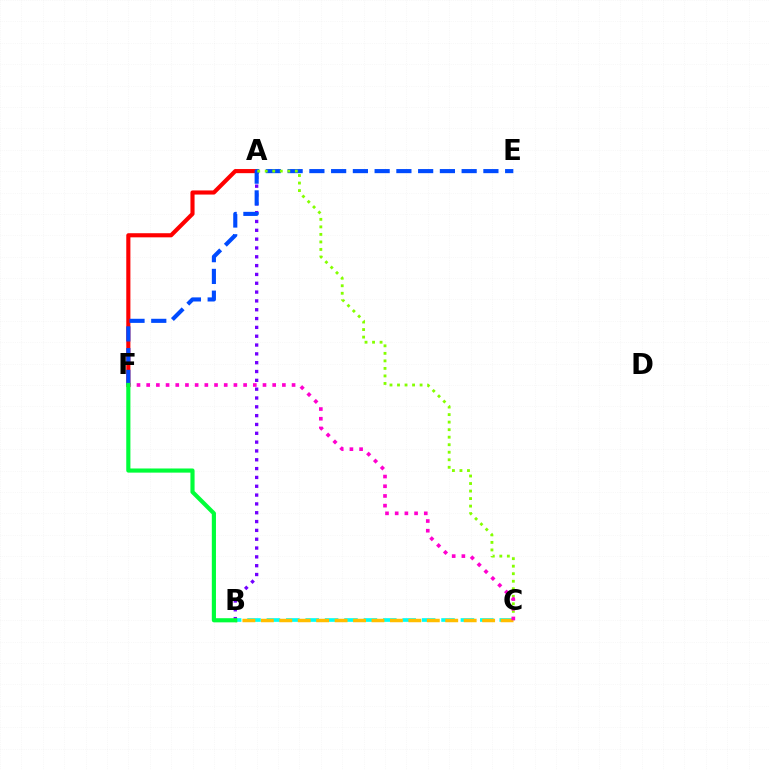{('B', 'C'): [{'color': '#00fff6', 'line_style': 'dashed', 'thickness': 2.64}, {'color': '#ffbd00', 'line_style': 'dashed', 'thickness': 2.51}], ('A', 'B'): [{'color': '#7200ff', 'line_style': 'dotted', 'thickness': 2.4}], ('A', 'F'): [{'color': '#ff0000', 'line_style': 'solid', 'thickness': 2.97}], ('E', 'F'): [{'color': '#004bff', 'line_style': 'dashed', 'thickness': 2.96}], ('A', 'C'): [{'color': '#84ff00', 'line_style': 'dotted', 'thickness': 2.04}], ('C', 'F'): [{'color': '#ff00cf', 'line_style': 'dotted', 'thickness': 2.63}], ('B', 'F'): [{'color': '#00ff39', 'line_style': 'solid', 'thickness': 2.99}]}